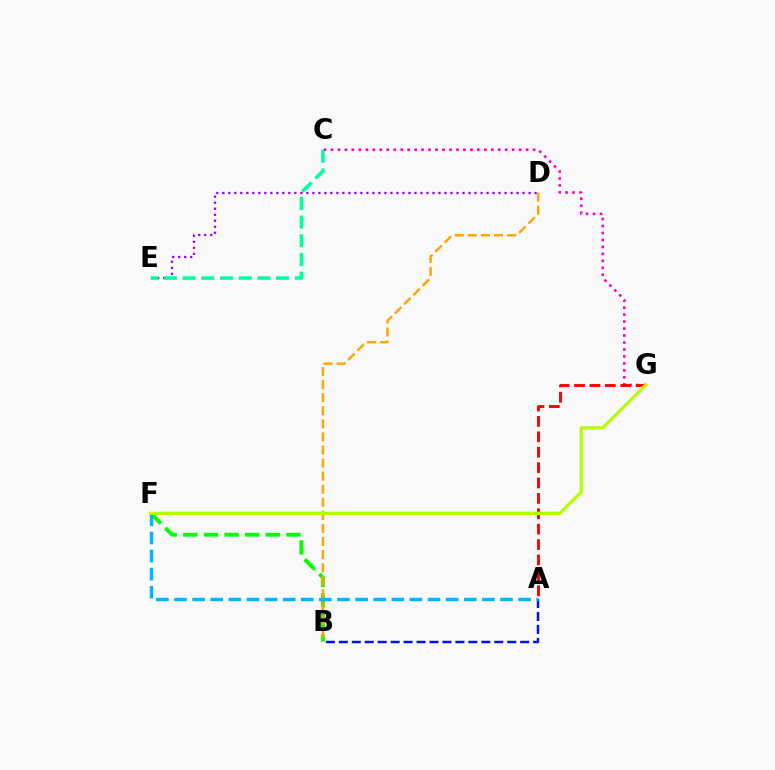{('D', 'E'): [{'color': '#9b00ff', 'line_style': 'dotted', 'thickness': 1.63}], ('B', 'F'): [{'color': '#08ff00', 'line_style': 'dashed', 'thickness': 2.8}], ('C', 'E'): [{'color': '#00ff9d', 'line_style': 'dashed', 'thickness': 2.54}], ('C', 'G'): [{'color': '#ff00bd', 'line_style': 'dotted', 'thickness': 1.89}], ('B', 'D'): [{'color': '#ffa500', 'line_style': 'dashed', 'thickness': 1.78}], ('A', 'G'): [{'color': '#ff0000', 'line_style': 'dashed', 'thickness': 2.09}], ('A', 'B'): [{'color': '#0010ff', 'line_style': 'dashed', 'thickness': 1.76}], ('A', 'F'): [{'color': '#00b5ff', 'line_style': 'dashed', 'thickness': 2.46}], ('F', 'G'): [{'color': '#b3ff00', 'line_style': 'solid', 'thickness': 2.32}]}